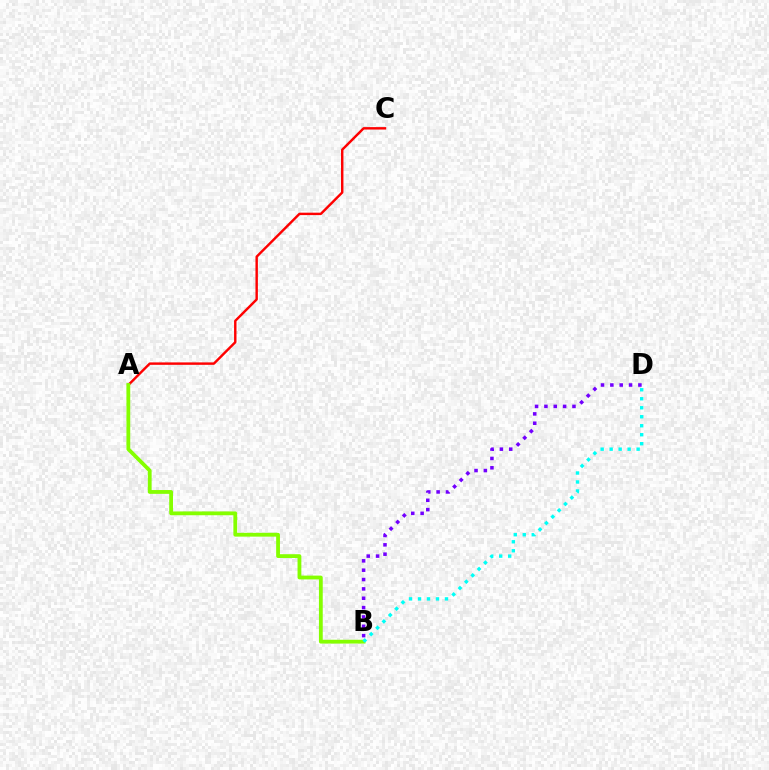{('A', 'C'): [{'color': '#ff0000', 'line_style': 'solid', 'thickness': 1.75}], ('A', 'B'): [{'color': '#84ff00', 'line_style': 'solid', 'thickness': 2.74}], ('B', 'D'): [{'color': '#00fff6', 'line_style': 'dotted', 'thickness': 2.44}, {'color': '#7200ff', 'line_style': 'dotted', 'thickness': 2.54}]}